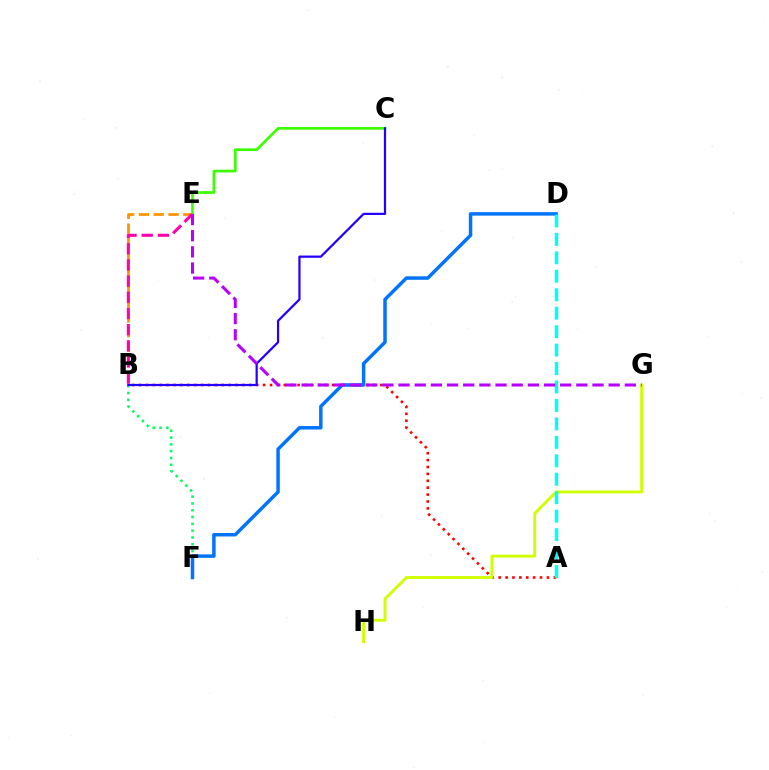{('A', 'B'): [{'color': '#ff0000', 'line_style': 'dotted', 'thickness': 1.87}], ('B', 'F'): [{'color': '#00ff5c', 'line_style': 'dotted', 'thickness': 1.85}], ('B', 'E'): [{'color': '#ff9400', 'line_style': 'dashed', 'thickness': 2.01}, {'color': '#ff00ac', 'line_style': 'dashed', 'thickness': 2.2}], ('D', 'F'): [{'color': '#0074ff', 'line_style': 'solid', 'thickness': 2.5}], ('G', 'H'): [{'color': '#d1ff00', 'line_style': 'solid', 'thickness': 2.09}], ('A', 'D'): [{'color': '#00fff6', 'line_style': 'dashed', 'thickness': 2.51}], ('C', 'E'): [{'color': '#3dff00', 'line_style': 'solid', 'thickness': 1.96}], ('B', 'C'): [{'color': '#2500ff', 'line_style': 'solid', 'thickness': 1.6}], ('E', 'G'): [{'color': '#b900ff', 'line_style': 'dashed', 'thickness': 2.2}]}